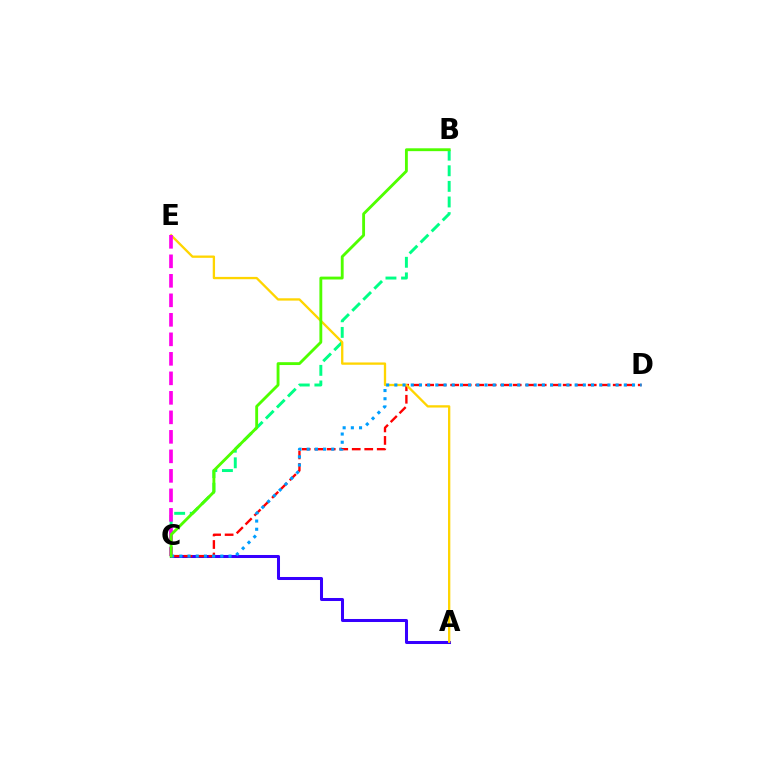{('B', 'C'): [{'color': '#00ff86', 'line_style': 'dashed', 'thickness': 2.12}, {'color': '#4fff00', 'line_style': 'solid', 'thickness': 2.06}], ('A', 'C'): [{'color': '#3700ff', 'line_style': 'solid', 'thickness': 2.18}], ('C', 'D'): [{'color': '#ff0000', 'line_style': 'dashed', 'thickness': 1.7}, {'color': '#009eff', 'line_style': 'dotted', 'thickness': 2.23}], ('A', 'E'): [{'color': '#ffd500', 'line_style': 'solid', 'thickness': 1.67}], ('C', 'E'): [{'color': '#ff00ed', 'line_style': 'dashed', 'thickness': 2.65}]}